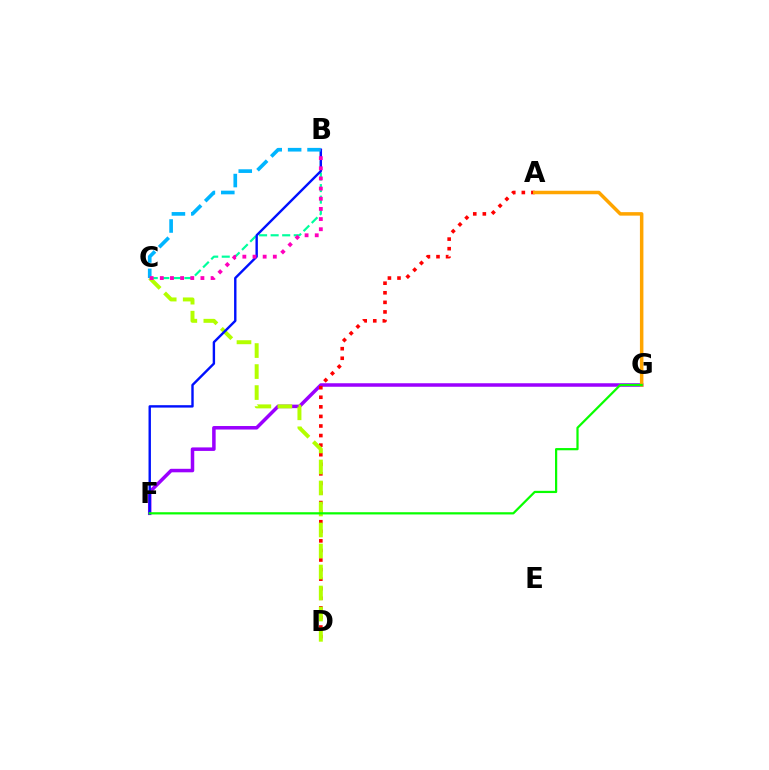{('F', 'G'): [{'color': '#9b00ff', 'line_style': 'solid', 'thickness': 2.53}, {'color': '#08ff00', 'line_style': 'solid', 'thickness': 1.6}], ('B', 'C'): [{'color': '#00ff9d', 'line_style': 'dashed', 'thickness': 1.57}, {'color': '#00b5ff', 'line_style': 'dashed', 'thickness': 2.64}, {'color': '#ff00bd', 'line_style': 'dotted', 'thickness': 2.76}], ('A', 'D'): [{'color': '#ff0000', 'line_style': 'dotted', 'thickness': 2.6}], ('C', 'D'): [{'color': '#b3ff00', 'line_style': 'dashed', 'thickness': 2.85}], ('B', 'F'): [{'color': '#0010ff', 'line_style': 'solid', 'thickness': 1.73}], ('A', 'G'): [{'color': '#ffa500', 'line_style': 'solid', 'thickness': 2.52}]}